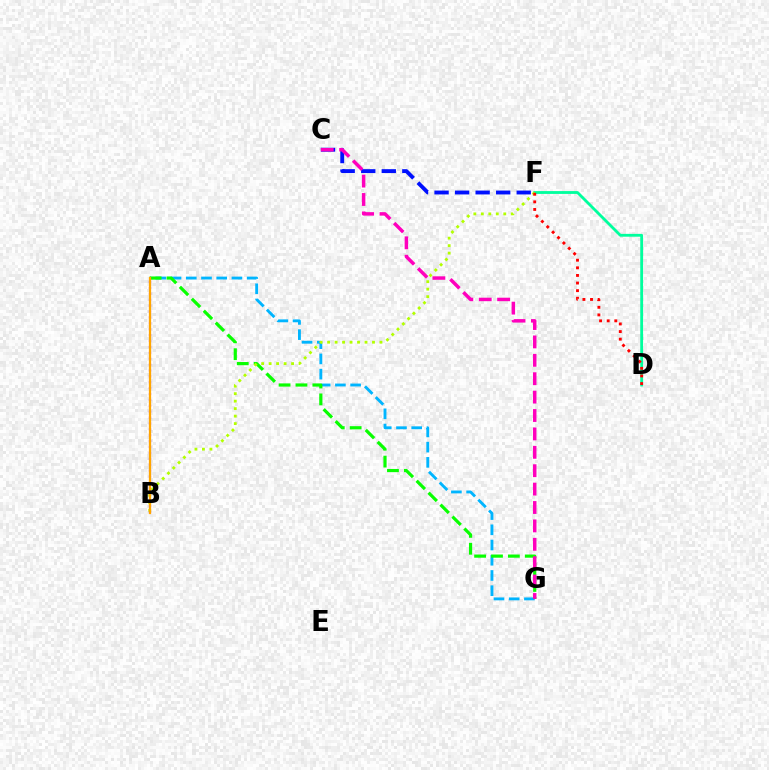{('C', 'F'): [{'color': '#0010ff', 'line_style': 'dashed', 'thickness': 2.79}], ('A', 'G'): [{'color': '#00b5ff', 'line_style': 'dashed', 'thickness': 2.07}, {'color': '#08ff00', 'line_style': 'dashed', 'thickness': 2.29}], ('D', 'F'): [{'color': '#00ff9d', 'line_style': 'solid', 'thickness': 2.04}, {'color': '#ff0000', 'line_style': 'dotted', 'thickness': 2.07}], ('B', 'F'): [{'color': '#b3ff00', 'line_style': 'dotted', 'thickness': 2.03}], ('A', 'B'): [{'color': '#9b00ff', 'line_style': 'dotted', 'thickness': 1.6}, {'color': '#ffa500', 'line_style': 'solid', 'thickness': 1.62}], ('C', 'G'): [{'color': '#ff00bd', 'line_style': 'dashed', 'thickness': 2.5}]}